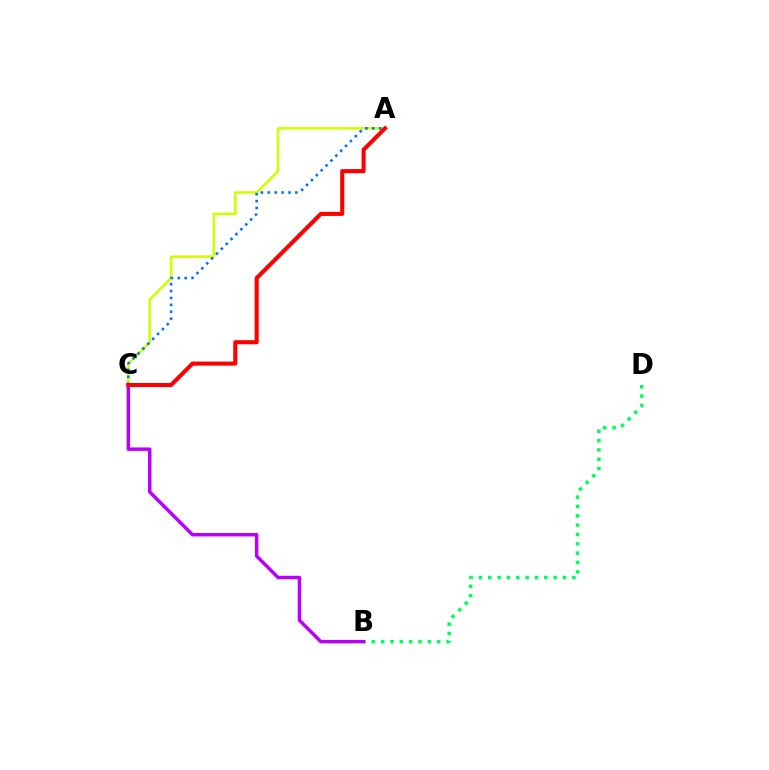{('B', 'D'): [{'color': '#00ff5c', 'line_style': 'dotted', 'thickness': 2.54}], ('B', 'C'): [{'color': '#b900ff', 'line_style': 'solid', 'thickness': 2.49}], ('A', 'C'): [{'color': '#d1ff00', 'line_style': 'solid', 'thickness': 1.88}, {'color': '#0074ff', 'line_style': 'dotted', 'thickness': 1.87}, {'color': '#ff0000', 'line_style': 'solid', 'thickness': 2.93}]}